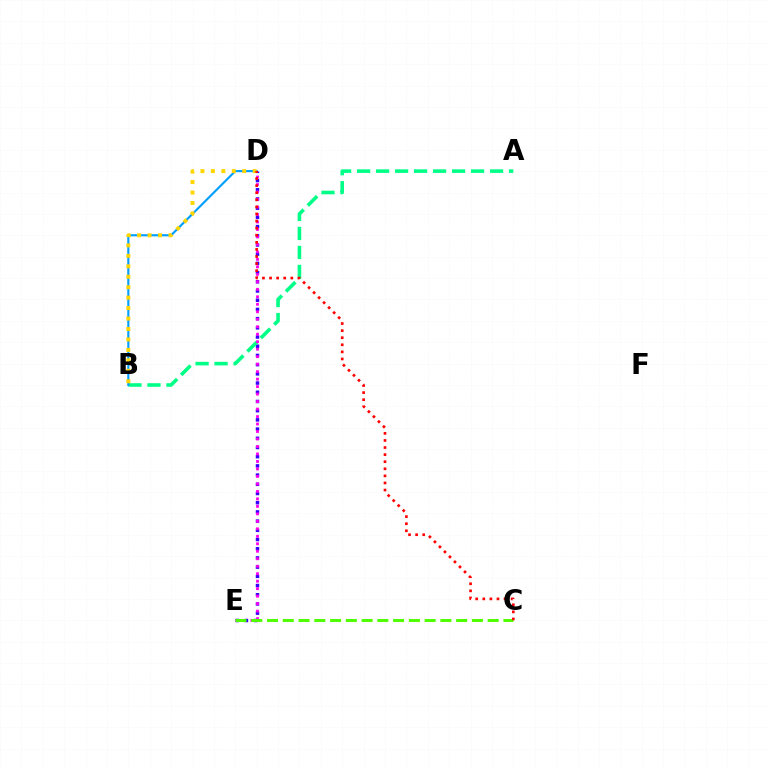{('D', 'E'): [{'color': '#3700ff', 'line_style': 'dotted', 'thickness': 2.5}, {'color': '#ff00ed', 'line_style': 'dotted', 'thickness': 2.03}], ('A', 'B'): [{'color': '#00ff86', 'line_style': 'dashed', 'thickness': 2.58}], ('B', 'D'): [{'color': '#009eff', 'line_style': 'solid', 'thickness': 1.54}, {'color': '#ffd500', 'line_style': 'dotted', 'thickness': 2.84}], ('C', 'E'): [{'color': '#4fff00', 'line_style': 'dashed', 'thickness': 2.14}], ('C', 'D'): [{'color': '#ff0000', 'line_style': 'dotted', 'thickness': 1.93}]}